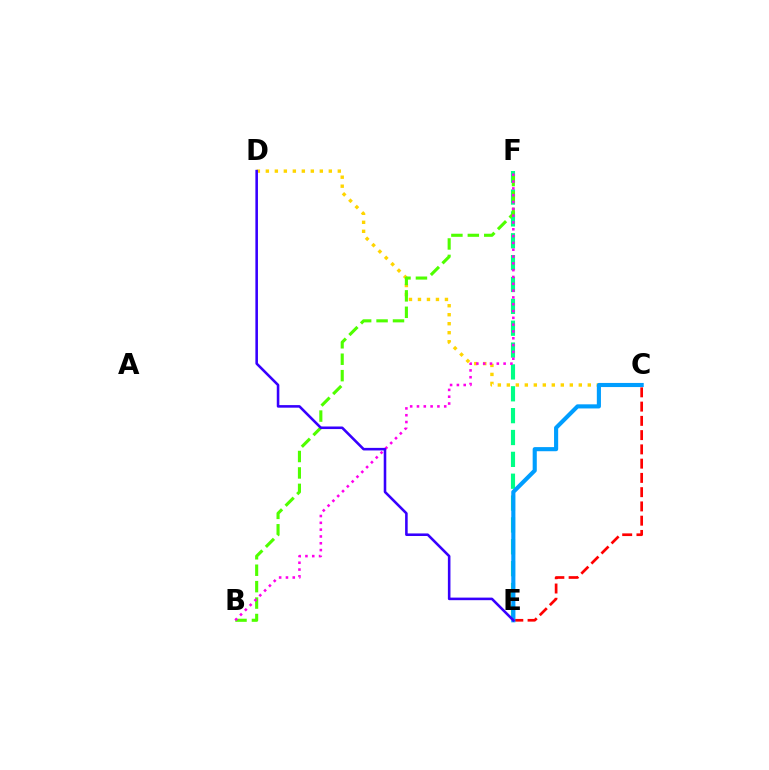{('C', 'E'): [{'color': '#ff0000', 'line_style': 'dashed', 'thickness': 1.94}, {'color': '#009eff', 'line_style': 'solid', 'thickness': 2.97}], ('C', 'D'): [{'color': '#ffd500', 'line_style': 'dotted', 'thickness': 2.44}], ('E', 'F'): [{'color': '#00ff86', 'line_style': 'dashed', 'thickness': 2.97}], ('B', 'F'): [{'color': '#4fff00', 'line_style': 'dashed', 'thickness': 2.23}, {'color': '#ff00ed', 'line_style': 'dotted', 'thickness': 1.85}], ('D', 'E'): [{'color': '#3700ff', 'line_style': 'solid', 'thickness': 1.85}]}